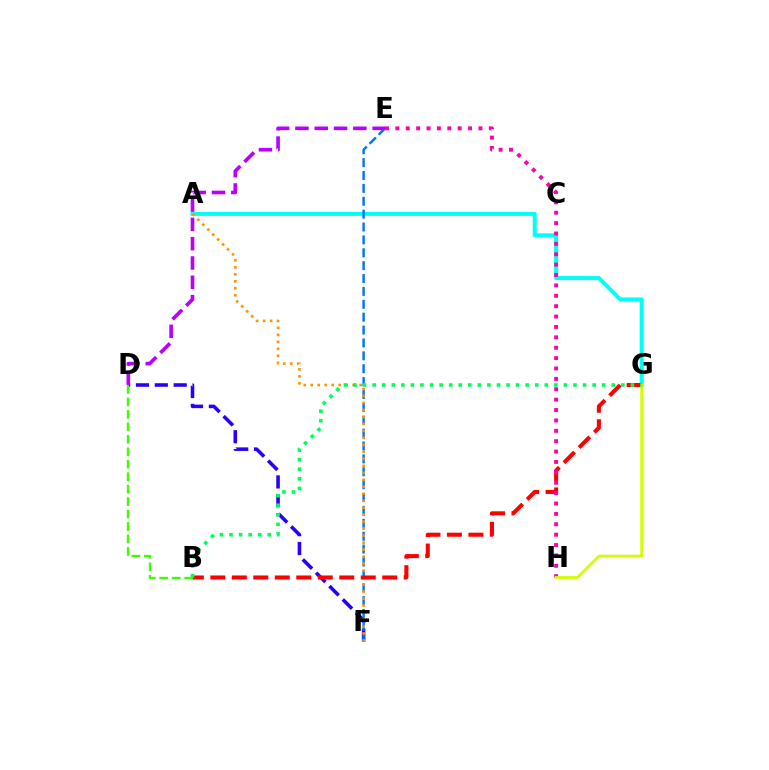{('A', 'G'): [{'color': '#00fff6', 'line_style': 'solid', 'thickness': 2.89}], ('D', 'F'): [{'color': '#2500ff', 'line_style': 'dashed', 'thickness': 2.56}], ('E', 'F'): [{'color': '#0074ff', 'line_style': 'dashed', 'thickness': 1.75}], ('A', 'F'): [{'color': '#ff9400', 'line_style': 'dotted', 'thickness': 1.9}], ('B', 'G'): [{'color': '#ff0000', 'line_style': 'dashed', 'thickness': 2.92}, {'color': '#00ff5c', 'line_style': 'dotted', 'thickness': 2.6}], ('E', 'H'): [{'color': '#ff00ac', 'line_style': 'dotted', 'thickness': 2.82}], ('G', 'H'): [{'color': '#d1ff00', 'line_style': 'solid', 'thickness': 2.01}], ('B', 'D'): [{'color': '#3dff00', 'line_style': 'dashed', 'thickness': 1.69}], ('D', 'E'): [{'color': '#b900ff', 'line_style': 'dashed', 'thickness': 2.62}]}